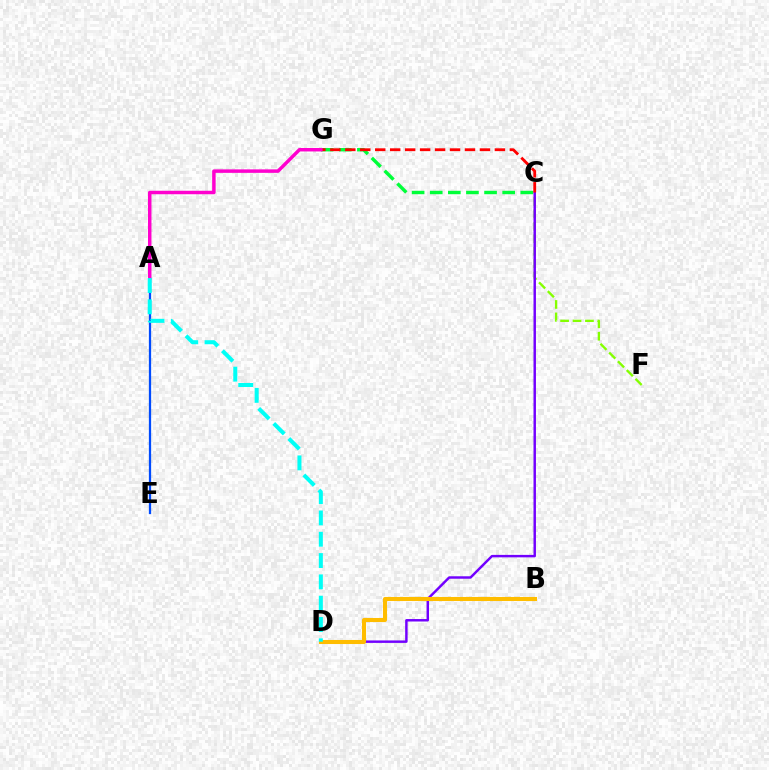{('C', 'G'): [{'color': '#00ff39', 'line_style': 'dashed', 'thickness': 2.46}, {'color': '#ff0000', 'line_style': 'dashed', 'thickness': 2.03}], ('C', 'F'): [{'color': '#84ff00', 'line_style': 'dashed', 'thickness': 1.69}], ('A', 'E'): [{'color': '#004bff', 'line_style': 'solid', 'thickness': 1.63}], ('C', 'D'): [{'color': '#7200ff', 'line_style': 'solid', 'thickness': 1.77}], ('B', 'D'): [{'color': '#ffbd00', 'line_style': 'solid', 'thickness': 2.92}], ('A', 'G'): [{'color': '#ff00cf', 'line_style': 'solid', 'thickness': 2.5}], ('A', 'D'): [{'color': '#00fff6', 'line_style': 'dashed', 'thickness': 2.89}]}